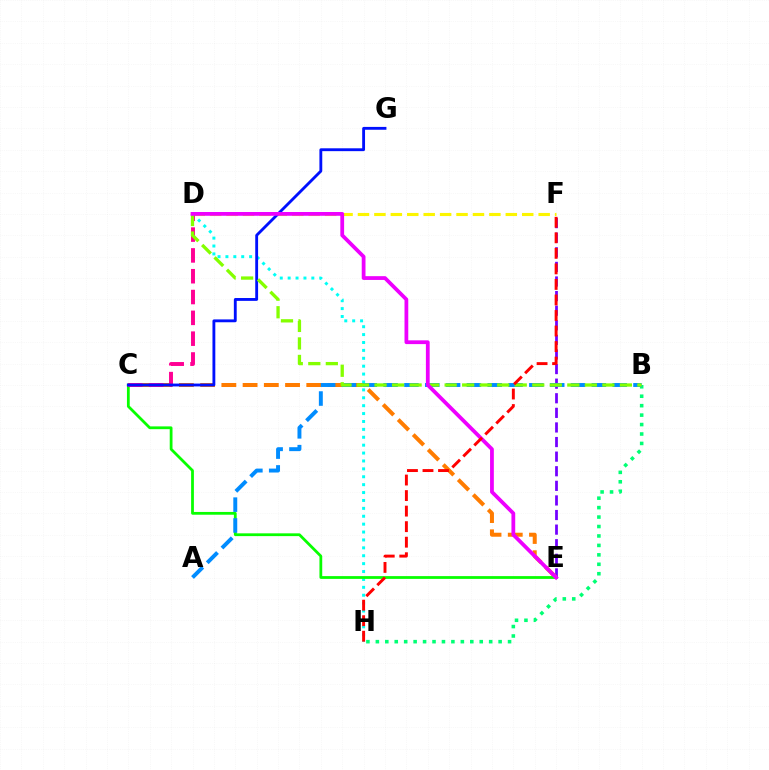{('D', 'H'): [{'color': '#00fff6', 'line_style': 'dotted', 'thickness': 2.15}], ('E', 'F'): [{'color': '#7200ff', 'line_style': 'dashed', 'thickness': 1.98}], ('B', 'H'): [{'color': '#00ff74', 'line_style': 'dotted', 'thickness': 2.57}], ('C', 'E'): [{'color': '#ff7c00', 'line_style': 'dashed', 'thickness': 2.88}, {'color': '#08ff00', 'line_style': 'solid', 'thickness': 2.0}], ('D', 'F'): [{'color': '#fcf500', 'line_style': 'dashed', 'thickness': 2.23}], ('C', 'D'): [{'color': '#ff0094', 'line_style': 'dashed', 'thickness': 2.83}], ('C', 'G'): [{'color': '#0010ff', 'line_style': 'solid', 'thickness': 2.05}], ('A', 'B'): [{'color': '#008cff', 'line_style': 'dashed', 'thickness': 2.83}], ('B', 'D'): [{'color': '#84ff00', 'line_style': 'dashed', 'thickness': 2.38}], ('D', 'E'): [{'color': '#ee00ff', 'line_style': 'solid', 'thickness': 2.72}], ('F', 'H'): [{'color': '#ff0000', 'line_style': 'dashed', 'thickness': 2.11}]}